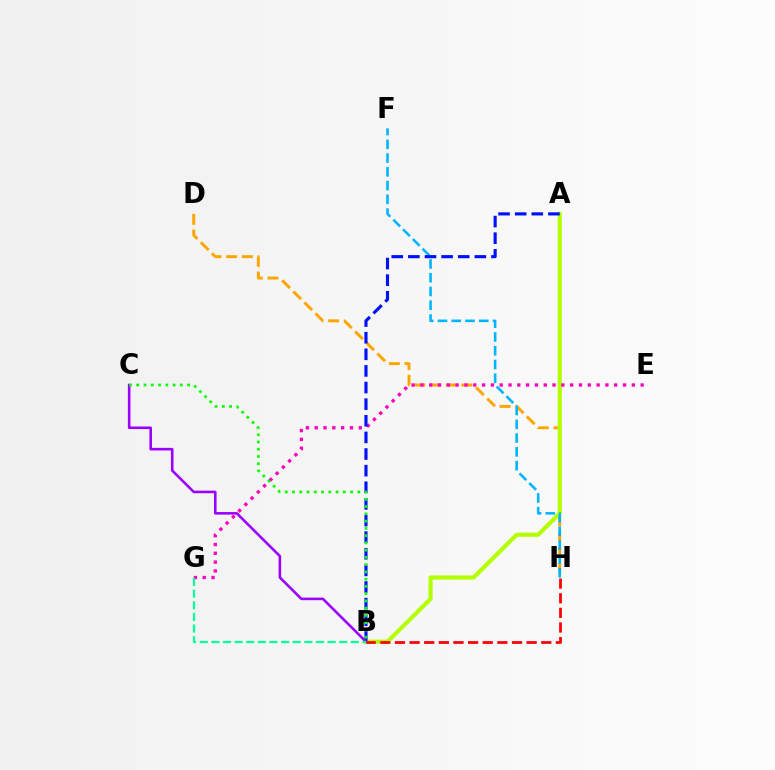{('D', 'H'): [{'color': '#ffa500', 'line_style': 'dashed', 'thickness': 2.13}], ('A', 'B'): [{'color': '#b3ff00', 'line_style': 'solid', 'thickness': 2.99}, {'color': '#0010ff', 'line_style': 'dashed', 'thickness': 2.26}], ('F', 'H'): [{'color': '#00b5ff', 'line_style': 'dashed', 'thickness': 1.87}], ('E', 'G'): [{'color': '#ff00bd', 'line_style': 'dotted', 'thickness': 2.39}], ('B', 'C'): [{'color': '#9b00ff', 'line_style': 'solid', 'thickness': 1.86}, {'color': '#08ff00', 'line_style': 'dotted', 'thickness': 1.97}], ('B', 'H'): [{'color': '#ff0000', 'line_style': 'dashed', 'thickness': 1.99}], ('B', 'G'): [{'color': '#00ff9d', 'line_style': 'dashed', 'thickness': 1.58}]}